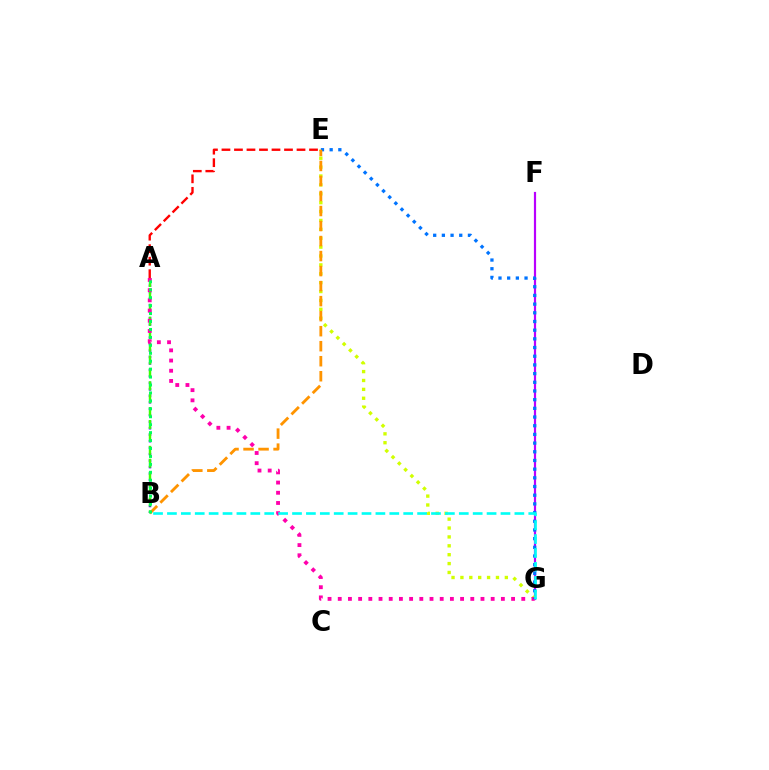{('A', 'B'): [{'color': '#2500ff', 'line_style': 'dotted', 'thickness': 1.76}, {'color': '#3dff00', 'line_style': 'dashed', 'thickness': 1.75}, {'color': '#00ff5c', 'line_style': 'dotted', 'thickness': 2.16}], ('F', 'G'): [{'color': '#b900ff', 'line_style': 'solid', 'thickness': 1.58}], ('E', 'G'): [{'color': '#d1ff00', 'line_style': 'dotted', 'thickness': 2.41}, {'color': '#0074ff', 'line_style': 'dotted', 'thickness': 2.36}], ('A', 'G'): [{'color': '#ff00ac', 'line_style': 'dotted', 'thickness': 2.77}], ('B', 'G'): [{'color': '#00fff6', 'line_style': 'dashed', 'thickness': 1.89}], ('A', 'E'): [{'color': '#ff0000', 'line_style': 'dashed', 'thickness': 1.7}], ('B', 'E'): [{'color': '#ff9400', 'line_style': 'dashed', 'thickness': 2.04}]}